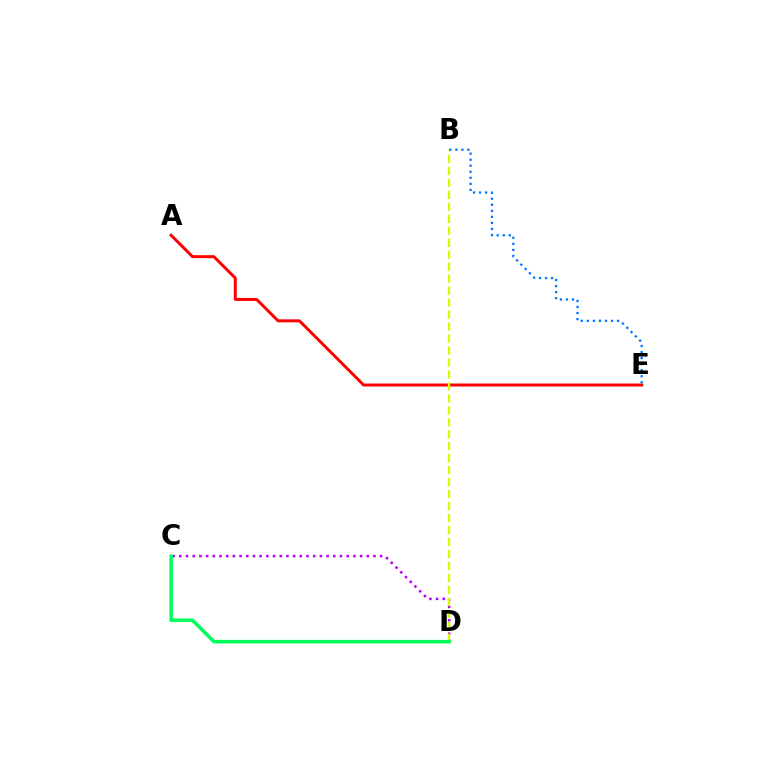{('C', 'D'): [{'color': '#b900ff', 'line_style': 'dotted', 'thickness': 1.82}, {'color': '#00ff5c', 'line_style': 'solid', 'thickness': 2.52}], ('A', 'E'): [{'color': '#ff0000', 'line_style': 'solid', 'thickness': 2.14}], ('B', 'D'): [{'color': '#d1ff00', 'line_style': 'dashed', 'thickness': 1.63}], ('B', 'E'): [{'color': '#0074ff', 'line_style': 'dotted', 'thickness': 1.64}]}